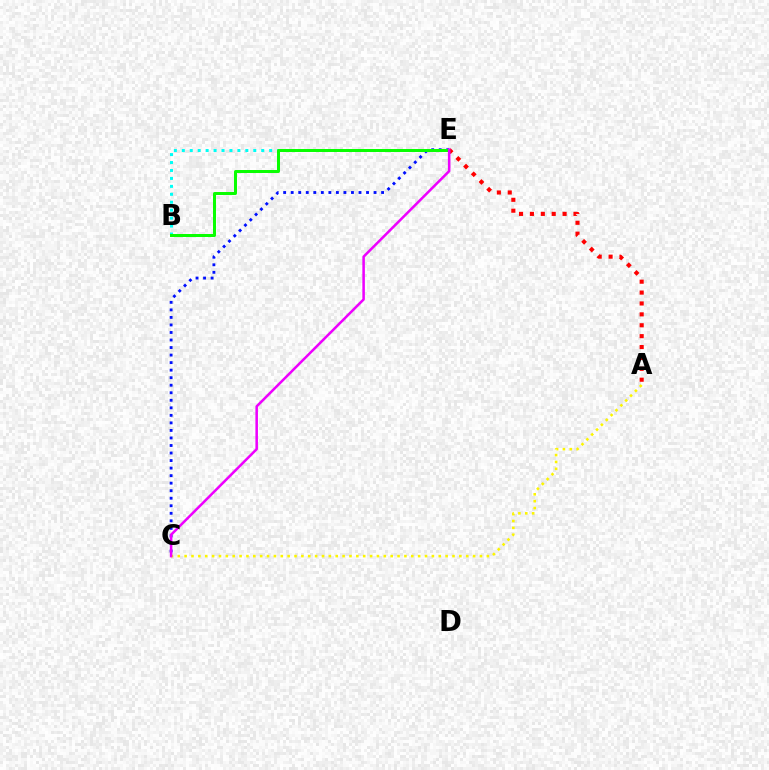{('C', 'E'): [{'color': '#0010ff', 'line_style': 'dotted', 'thickness': 2.05}, {'color': '#ee00ff', 'line_style': 'solid', 'thickness': 1.83}], ('B', 'E'): [{'color': '#00fff6', 'line_style': 'dotted', 'thickness': 2.16}, {'color': '#08ff00', 'line_style': 'solid', 'thickness': 2.15}], ('A', 'E'): [{'color': '#ff0000', 'line_style': 'dotted', 'thickness': 2.96}], ('A', 'C'): [{'color': '#fcf500', 'line_style': 'dotted', 'thickness': 1.87}]}